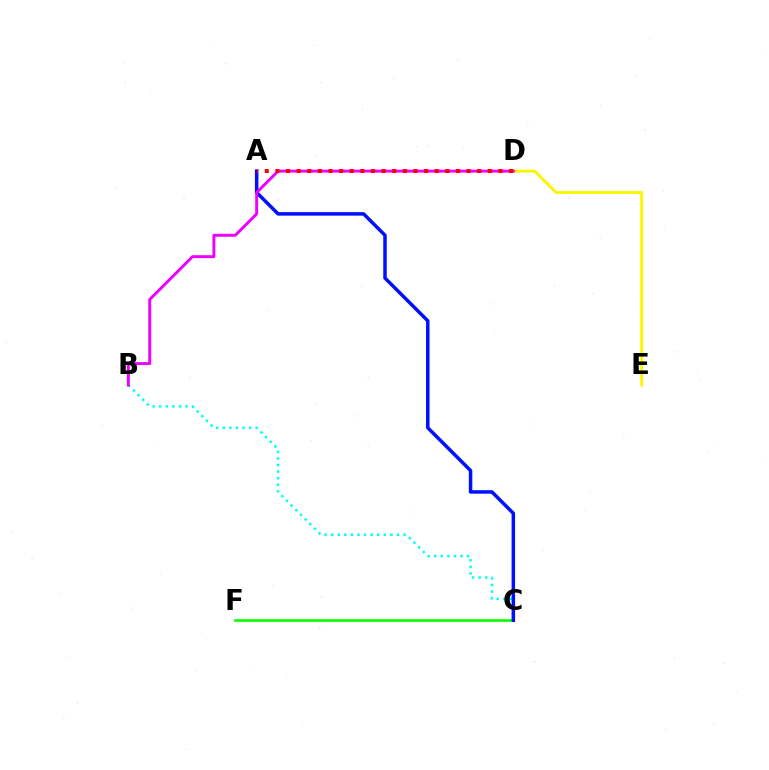{('D', 'E'): [{'color': '#fcf500', 'line_style': 'solid', 'thickness': 2.07}], ('B', 'C'): [{'color': '#00fff6', 'line_style': 'dotted', 'thickness': 1.79}], ('C', 'F'): [{'color': '#08ff00', 'line_style': 'solid', 'thickness': 1.92}], ('A', 'C'): [{'color': '#0010ff', 'line_style': 'solid', 'thickness': 2.52}], ('B', 'D'): [{'color': '#ee00ff', 'line_style': 'solid', 'thickness': 2.12}], ('A', 'D'): [{'color': '#ff0000', 'line_style': 'dotted', 'thickness': 2.89}]}